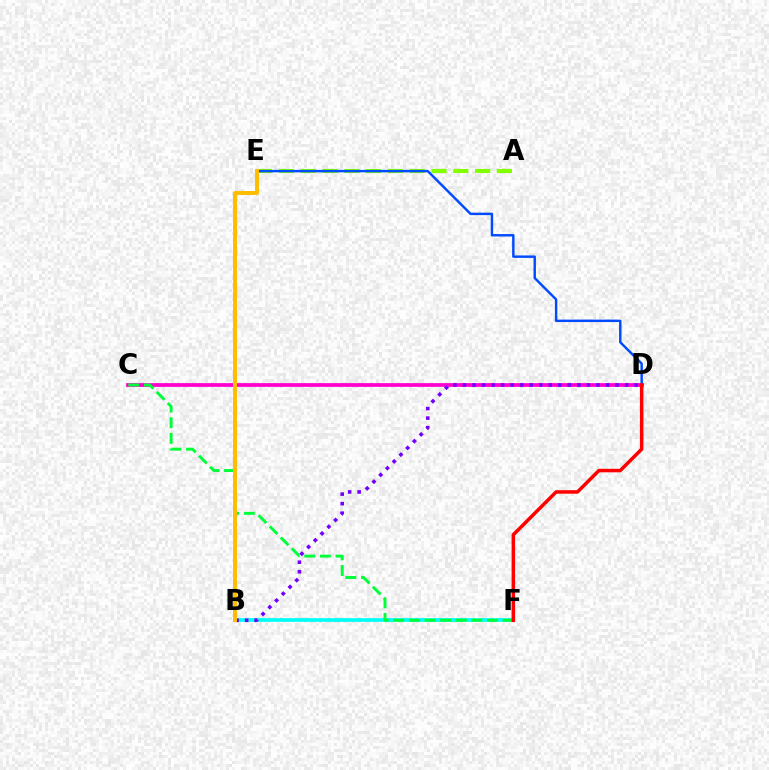{('A', 'E'): [{'color': '#84ff00', 'line_style': 'dashed', 'thickness': 2.96}], ('C', 'D'): [{'color': '#ff00cf', 'line_style': 'solid', 'thickness': 2.7}], ('D', 'E'): [{'color': '#004bff', 'line_style': 'solid', 'thickness': 1.76}], ('B', 'F'): [{'color': '#00fff6', 'line_style': 'solid', 'thickness': 2.67}], ('C', 'F'): [{'color': '#00ff39', 'line_style': 'dashed', 'thickness': 2.12}], ('B', 'D'): [{'color': '#7200ff', 'line_style': 'dotted', 'thickness': 2.59}], ('B', 'E'): [{'color': '#ffbd00', 'line_style': 'solid', 'thickness': 2.85}], ('D', 'F'): [{'color': '#ff0000', 'line_style': 'solid', 'thickness': 2.52}]}